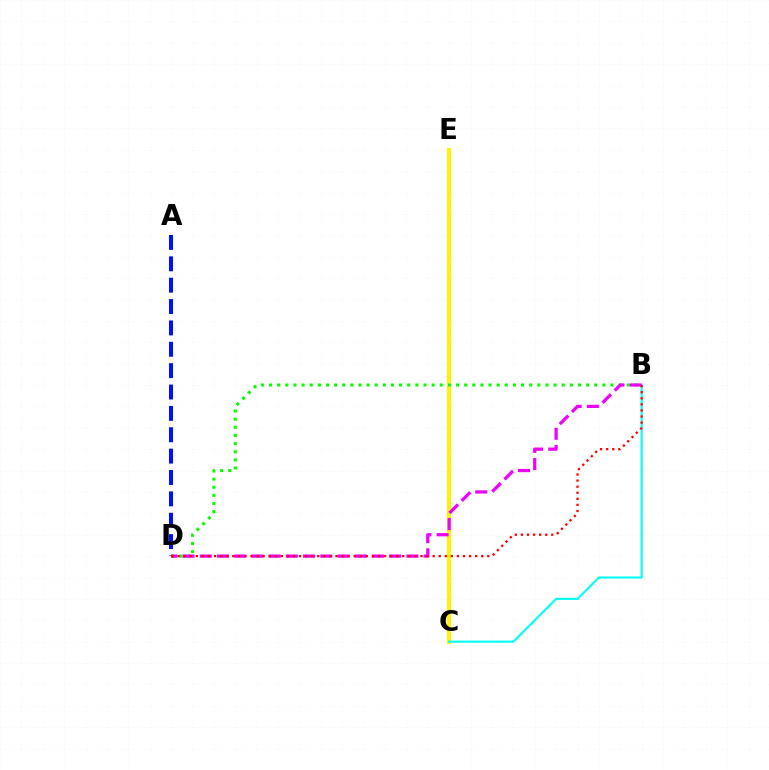{('A', 'D'): [{'color': '#0010ff', 'line_style': 'dashed', 'thickness': 2.9}], ('C', 'E'): [{'color': '#fcf500', 'line_style': 'solid', 'thickness': 2.9}], ('B', 'D'): [{'color': '#08ff00', 'line_style': 'dotted', 'thickness': 2.21}, {'color': '#ee00ff', 'line_style': 'dashed', 'thickness': 2.34}, {'color': '#ff0000', 'line_style': 'dotted', 'thickness': 1.65}], ('B', 'C'): [{'color': '#00fff6', 'line_style': 'solid', 'thickness': 1.52}]}